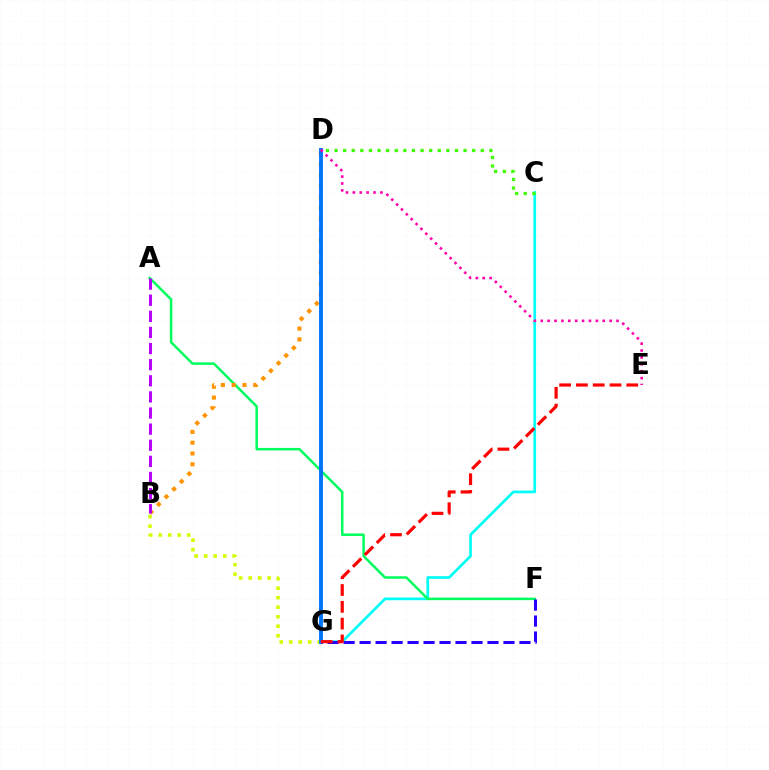{('C', 'G'): [{'color': '#00fff6', 'line_style': 'solid', 'thickness': 1.93}], ('A', 'F'): [{'color': '#00ff5c', 'line_style': 'solid', 'thickness': 1.8}], ('B', 'G'): [{'color': '#d1ff00', 'line_style': 'dotted', 'thickness': 2.58}], ('B', 'D'): [{'color': '#ff9400', 'line_style': 'dotted', 'thickness': 2.93}], ('D', 'G'): [{'color': '#0074ff', 'line_style': 'solid', 'thickness': 2.81}], ('D', 'E'): [{'color': '#ff00ac', 'line_style': 'dotted', 'thickness': 1.87}], ('C', 'D'): [{'color': '#3dff00', 'line_style': 'dotted', 'thickness': 2.34}], ('F', 'G'): [{'color': '#2500ff', 'line_style': 'dashed', 'thickness': 2.17}], ('E', 'G'): [{'color': '#ff0000', 'line_style': 'dashed', 'thickness': 2.28}], ('A', 'B'): [{'color': '#b900ff', 'line_style': 'dashed', 'thickness': 2.19}]}